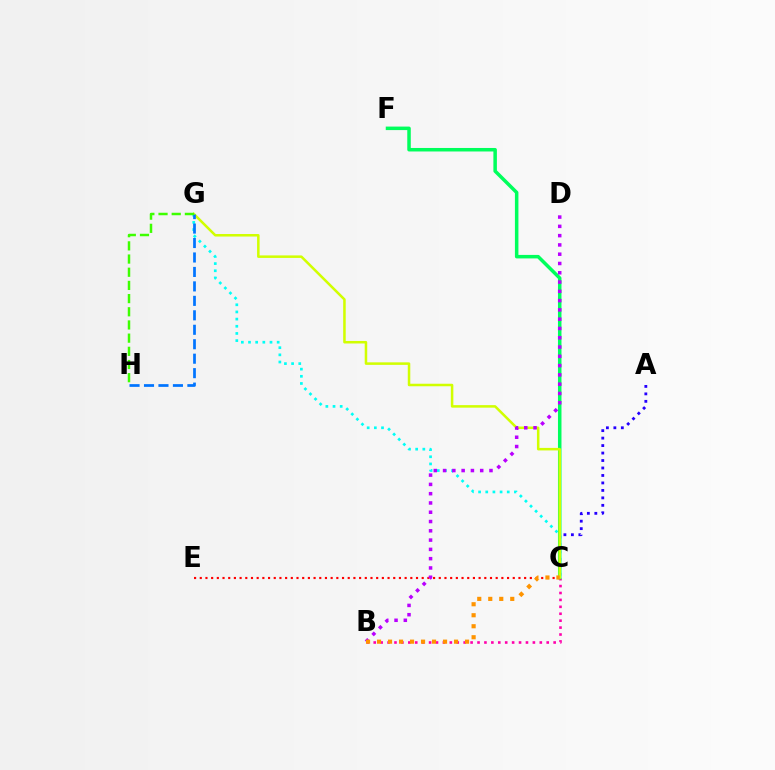{('C', 'G'): [{'color': '#00fff6', 'line_style': 'dotted', 'thickness': 1.95}, {'color': '#d1ff00', 'line_style': 'solid', 'thickness': 1.82}], ('C', 'E'): [{'color': '#ff0000', 'line_style': 'dotted', 'thickness': 1.55}], ('B', 'C'): [{'color': '#ff00ac', 'line_style': 'dotted', 'thickness': 1.88}, {'color': '#ff9400', 'line_style': 'dotted', 'thickness': 2.99}], ('A', 'C'): [{'color': '#2500ff', 'line_style': 'dotted', 'thickness': 2.03}], ('C', 'F'): [{'color': '#00ff5c', 'line_style': 'solid', 'thickness': 2.52}], ('G', 'H'): [{'color': '#0074ff', 'line_style': 'dashed', 'thickness': 1.96}, {'color': '#3dff00', 'line_style': 'dashed', 'thickness': 1.79}], ('B', 'D'): [{'color': '#b900ff', 'line_style': 'dotted', 'thickness': 2.52}]}